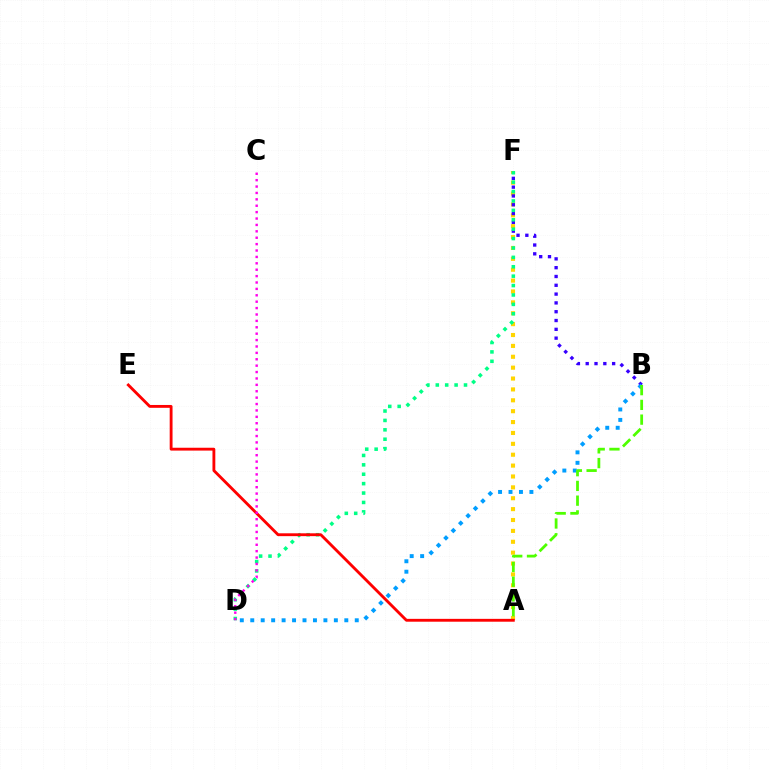{('A', 'F'): [{'color': '#ffd500', 'line_style': 'dotted', 'thickness': 2.96}], ('B', 'F'): [{'color': '#3700ff', 'line_style': 'dotted', 'thickness': 2.39}], ('D', 'F'): [{'color': '#00ff86', 'line_style': 'dotted', 'thickness': 2.55}], ('B', 'D'): [{'color': '#009eff', 'line_style': 'dotted', 'thickness': 2.84}], ('A', 'B'): [{'color': '#4fff00', 'line_style': 'dashed', 'thickness': 2.0}], ('A', 'E'): [{'color': '#ff0000', 'line_style': 'solid', 'thickness': 2.05}], ('C', 'D'): [{'color': '#ff00ed', 'line_style': 'dotted', 'thickness': 1.74}]}